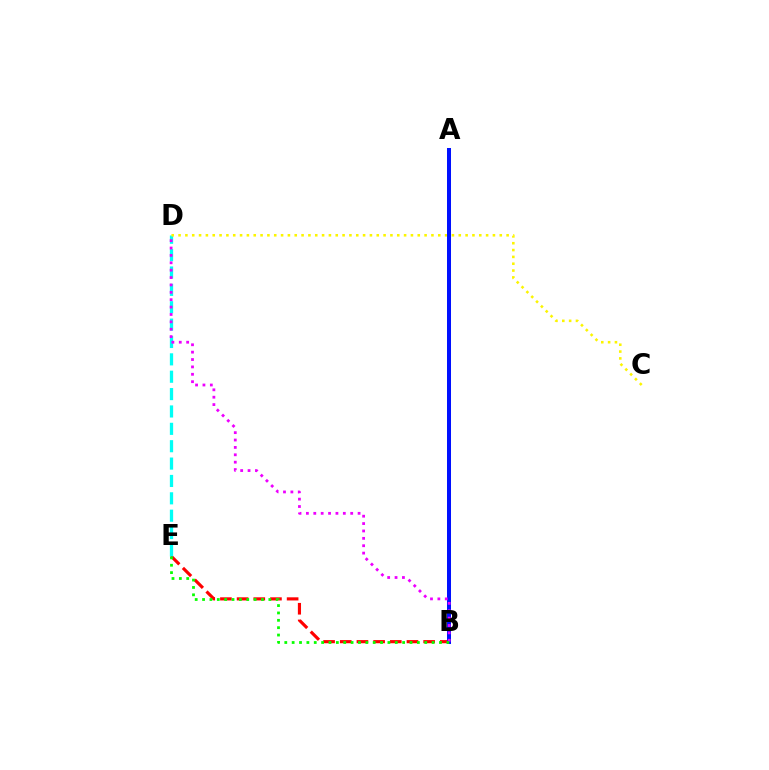{('B', 'E'): [{'color': '#ff0000', 'line_style': 'dashed', 'thickness': 2.27}, {'color': '#08ff00', 'line_style': 'dotted', 'thickness': 2.0}], ('D', 'E'): [{'color': '#00fff6', 'line_style': 'dashed', 'thickness': 2.36}], ('C', 'D'): [{'color': '#fcf500', 'line_style': 'dotted', 'thickness': 1.86}], ('A', 'B'): [{'color': '#0010ff', 'line_style': 'solid', 'thickness': 2.89}], ('B', 'D'): [{'color': '#ee00ff', 'line_style': 'dotted', 'thickness': 2.01}]}